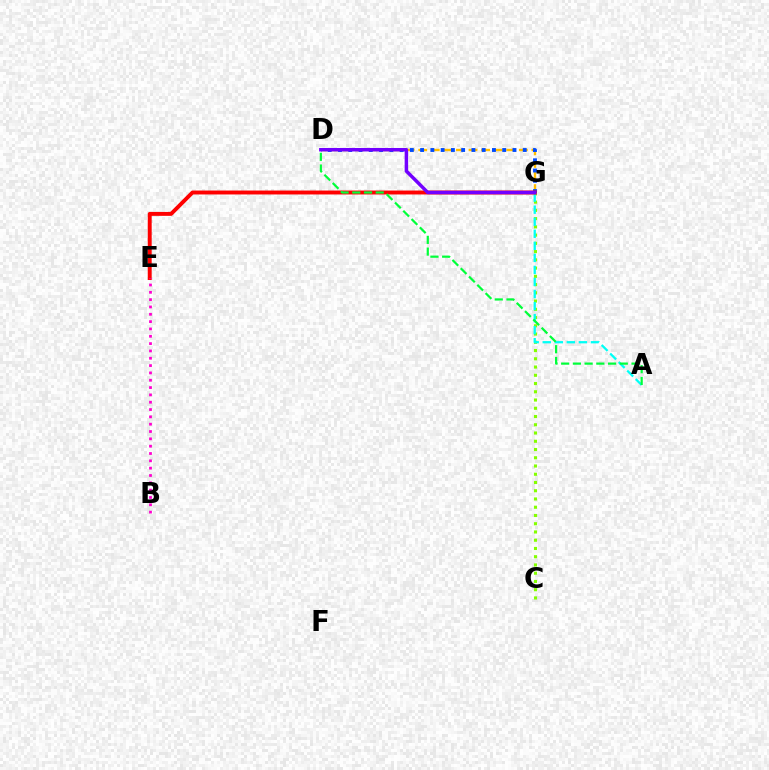{('D', 'G'): [{'color': '#ffbd00', 'line_style': 'dashed', 'thickness': 1.71}, {'color': '#004bff', 'line_style': 'dotted', 'thickness': 2.79}, {'color': '#7200ff', 'line_style': 'solid', 'thickness': 2.5}], ('C', 'G'): [{'color': '#84ff00', 'line_style': 'dotted', 'thickness': 2.24}], ('A', 'G'): [{'color': '#00fff6', 'line_style': 'dashed', 'thickness': 1.64}], ('E', 'G'): [{'color': '#ff0000', 'line_style': 'solid', 'thickness': 2.82}], ('A', 'D'): [{'color': '#00ff39', 'line_style': 'dashed', 'thickness': 1.59}], ('B', 'E'): [{'color': '#ff00cf', 'line_style': 'dotted', 'thickness': 1.99}]}